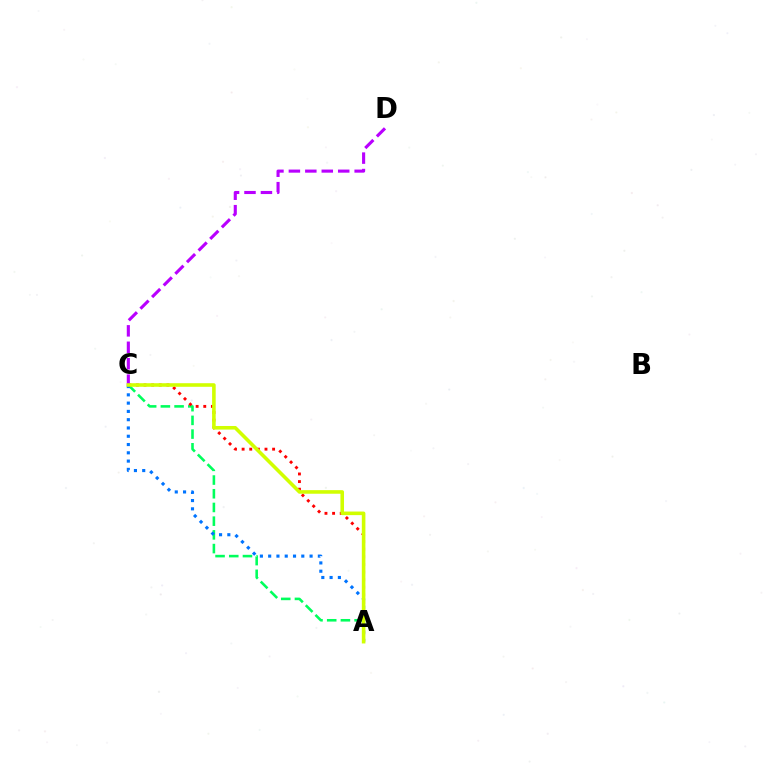{('A', 'C'): [{'color': '#00ff5c', 'line_style': 'dashed', 'thickness': 1.86}, {'color': '#ff0000', 'line_style': 'dotted', 'thickness': 2.07}, {'color': '#0074ff', 'line_style': 'dotted', 'thickness': 2.25}, {'color': '#d1ff00', 'line_style': 'solid', 'thickness': 2.58}], ('C', 'D'): [{'color': '#b900ff', 'line_style': 'dashed', 'thickness': 2.23}]}